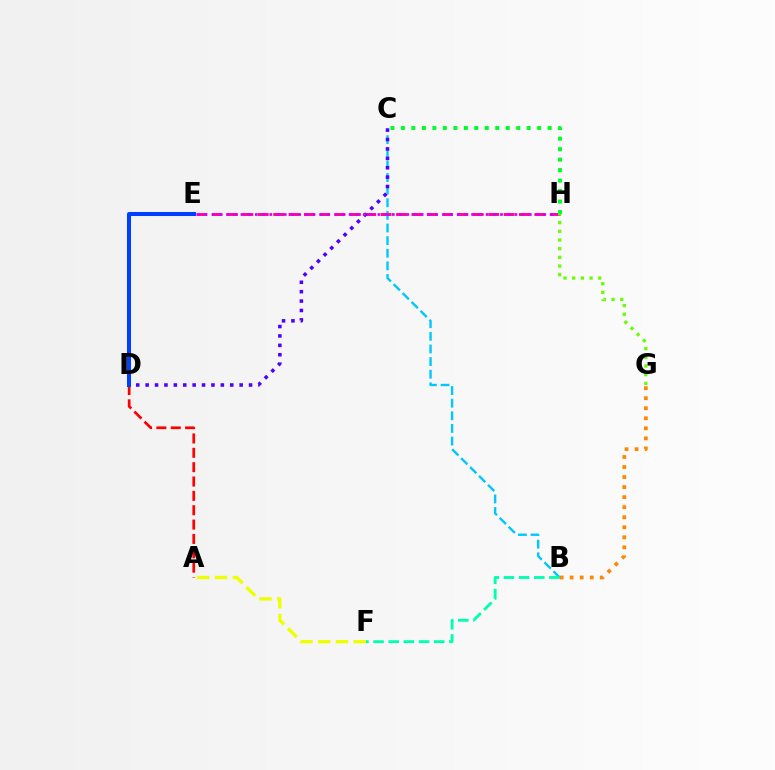{('B', 'C'): [{'color': '#00c7ff', 'line_style': 'dashed', 'thickness': 1.72}], ('E', 'H'): [{'color': '#ff00a0', 'line_style': 'dashed', 'thickness': 2.09}, {'color': '#d600ff', 'line_style': 'dotted', 'thickness': 1.96}], ('C', 'D'): [{'color': '#4f00ff', 'line_style': 'dotted', 'thickness': 2.55}], ('A', 'D'): [{'color': '#ff0000', 'line_style': 'dashed', 'thickness': 1.95}], ('C', 'H'): [{'color': '#00ff27', 'line_style': 'dotted', 'thickness': 2.85}], ('B', 'F'): [{'color': '#00ffaf', 'line_style': 'dashed', 'thickness': 2.06}], ('A', 'F'): [{'color': '#eeff00', 'line_style': 'dashed', 'thickness': 2.42}], ('G', 'H'): [{'color': '#66ff00', 'line_style': 'dotted', 'thickness': 2.36}], ('B', 'G'): [{'color': '#ff8800', 'line_style': 'dotted', 'thickness': 2.73}], ('D', 'E'): [{'color': '#003fff', 'line_style': 'solid', 'thickness': 2.9}]}